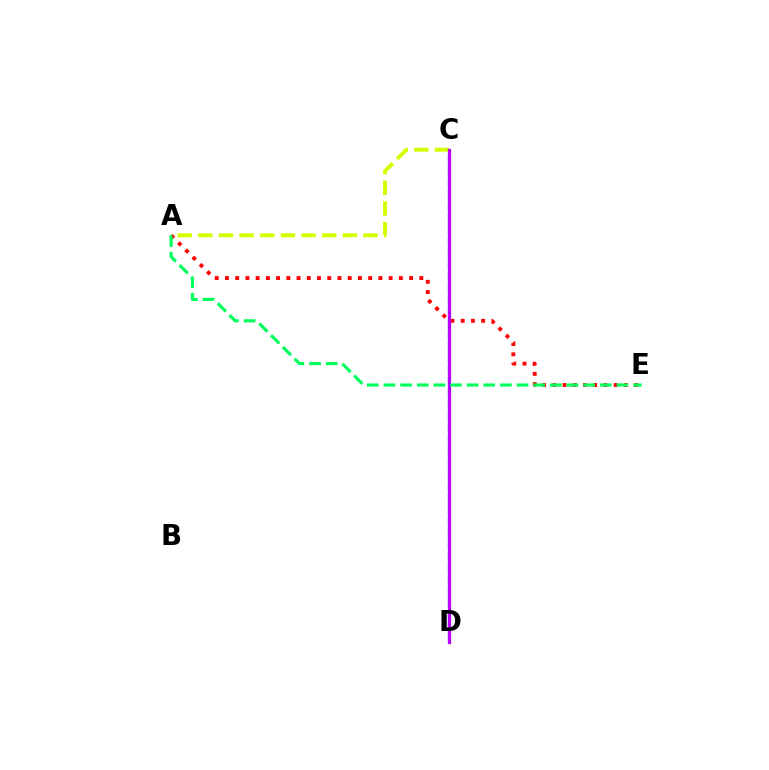{('C', 'D'): [{'color': '#0074ff', 'line_style': 'dashed', 'thickness': 1.59}, {'color': '#b900ff', 'line_style': 'solid', 'thickness': 2.34}], ('A', 'E'): [{'color': '#ff0000', 'line_style': 'dotted', 'thickness': 2.78}, {'color': '#00ff5c', 'line_style': 'dashed', 'thickness': 2.26}], ('A', 'C'): [{'color': '#d1ff00', 'line_style': 'dashed', 'thickness': 2.8}]}